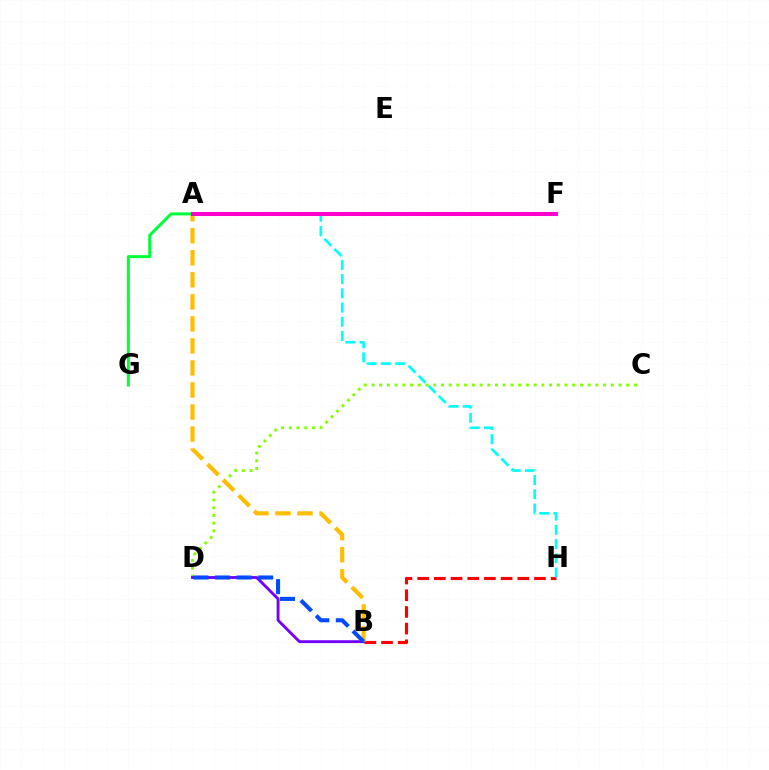{('B', 'H'): [{'color': '#ff0000', 'line_style': 'dashed', 'thickness': 2.27}], ('A', 'H'): [{'color': '#00fff6', 'line_style': 'dashed', 'thickness': 1.93}], ('C', 'D'): [{'color': '#84ff00', 'line_style': 'dotted', 'thickness': 2.1}], ('B', 'D'): [{'color': '#7200ff', 'line_style': 'solid', 'thickness': 2.06}, {'color': '#004bff', 'line_style': 'dashed', 'thickness': 2.93}], ('A', 'B'): [{'color': '#ffbd00', 'line_style': 'dashed', 'thickness': 2.99}], ('A', 'G'): [{'color': '#00ff39', 'line_style': 'solid', 'thickness': 2.18}], ('A', 'F'): [{'color': '#ff00cf', 'line_style': 'solid', 'thickness': 2.91}]}